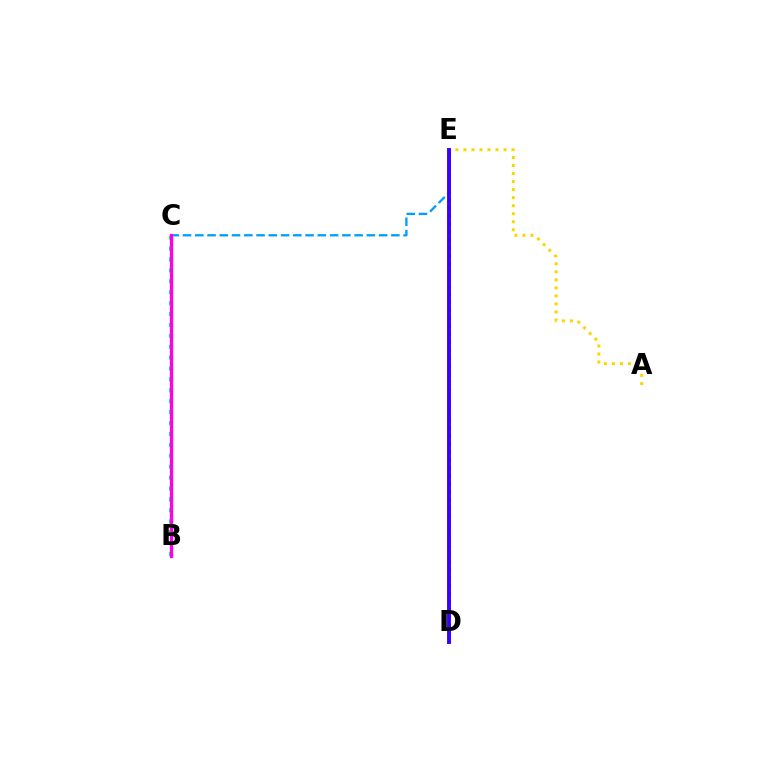{('B', 'C'): [{'color': '#4fff00', 'line_style': 'dashed', 'thickness': 1.9}, {'color': '#00ff86', 'line_style': 'dotted', 'thickness': 2.96}, {'color': '#ff00ed', 'line_style': 'solid', 'thickness': 2.37}], ('C', 'E'): [{'color': '#009eff', 'line_style': 'dashed', 'thickness': 1.66}], ('A', 'E'): [{'color': '#ffd500', 'line_style': 'dotted', 'thickness': 2.18}], ('D', 'E'): [{'color': '#ff0000', 'line_style': 'dotted', 'thickness': 2.14}, {'color': '#3700ff', 'line_style': 'solid', 'thickness': 2.8}]}